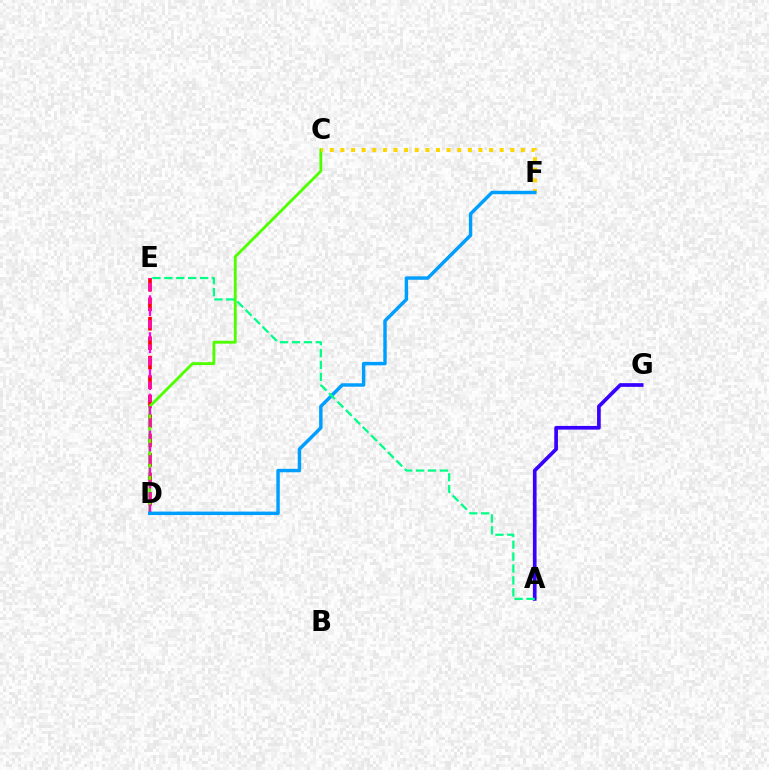{('A', 'G'): [{'color': '#3700ff', 'line_style': 'solid', 'thickness': 2.65}], ('D', 'E'): [{'color': '#ff0000', 'line_style': 'dashed', 'thickness': 2.64}, {'color': '#ff00ed', 'line_style': 'dashed', 'thickness': 1.67}], ('C', 'D'): [{'color': '#4fff00', 'line_style': 'solid', 'thickness': 2.06}], ('C', 'F'): [{'color': '#ffd500', 'line_style': 'dotted', 'thickness': 2.88}], ('D', 'F'): [{'color': '#009eff', 'line_style': 'solid', 'thickness': 2.48}], ('A', 'E'): [{'color': '#00ff86', 'line_style': 'dashed', 'thickness': 1.62}]}